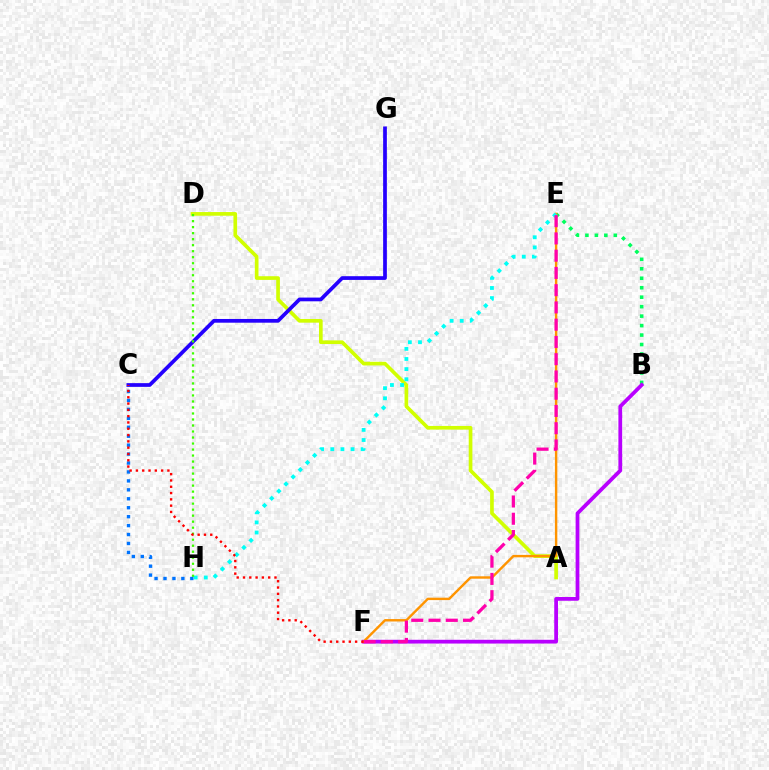{('B', 'E'): [{'color': '#00ff5c', 'line_style': 'dotted', 'thickness': 2.57}], ('B', 'F'): [{'color': '#b900ff', 'line_style': 'solid', 'thickness': 2.7}], ('A', 'D'): [{'color': '#d1ff00', 'line_style': 'solid', 'thickness': 2.64}], ('E', 'F'): [{'color': '#ff9400', 'line_style': 'solid', 'thickness': 1.74}, {'color': '#ff00ac', 'line_style': 'dashed', 'thickness': 2.34}], ('C', 'G'): [{'color': '#2500ff', 'line_style': 'solid', 'thickness': 2.68}], ('E', 'H'): [{'color': '#00fff6', 'line_style': 'dotted', 'thickness': 2.75}], ('D', 'H'): [{'color': '#3dff00', 'line_style': 'dotted', 'thickness': 1.63}], ('C', 'H'): [{'color': '#0074ff', 'line_style': 'dotted', 'thickness': 2.43}], ('C', 'F'): [{'color': '#ff0000', 'line_style': 'dotted', 'thickness': 1.71}]}